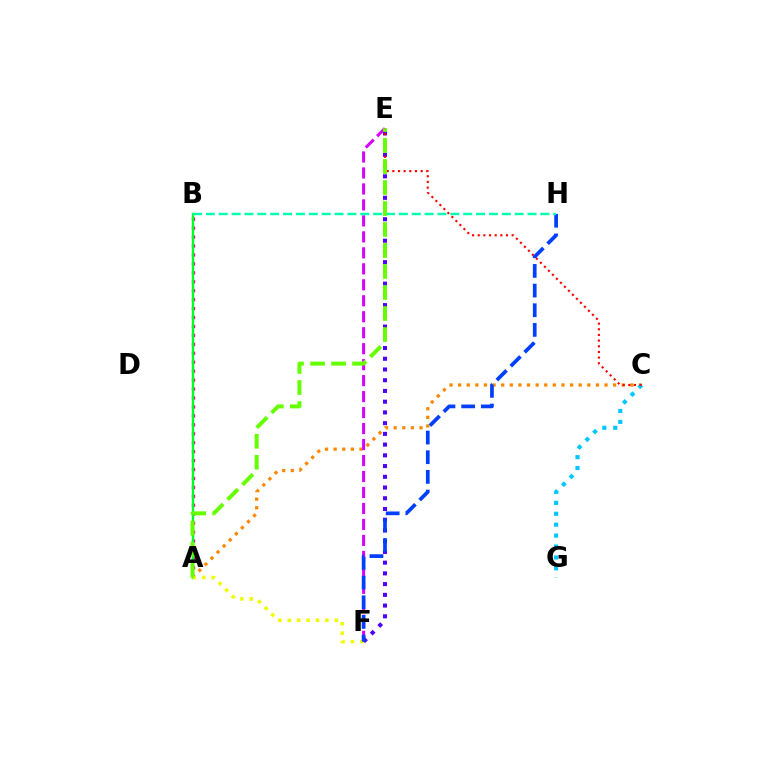{('A', 'C'): [{'color': '#ff8800', 'line_style': 'dotted', 'thickness': 2.34}], ('A', 'B'): [{'color': '#ff00a0', 'line_style': 'dotted', 'thickness': 2.43}, {'color': '#00ff27', 'line_style': 'solid', 'thickness': 1.72}], ('E', 'F'): [{'color': '#d600ff', 'line_style': 'dashed', 'thickness': 2.17}, {'color': '#4f00ff', 'line_style': 'dotted', 'thickness': 2.92}], ('C', 'G'): [{'color': '#00c7ff', 'line_style': 'dotted', 'thickness': 2.97}], ('A', 'F'): [{'color': '#eeff00', 'line_style': 'dotted', 'thickness': 2.55}], ('C', 'E'): [{'color': '#ff0000', 'line_style': 'dotted', 'thickness': 1.54}], ('F', 'H'): [{'color': '#003fff', 'line_style': 'dashed', 'thickness': 2.67}], ('B', 'H'): [{'color': '#00ffaf', 'line_style': 'dashed', 'thickness': 1.75}], ('A', 'E'): [{'color': '#66ff00', 'line_style': 'dashed', 'thickness': 2.85}]}